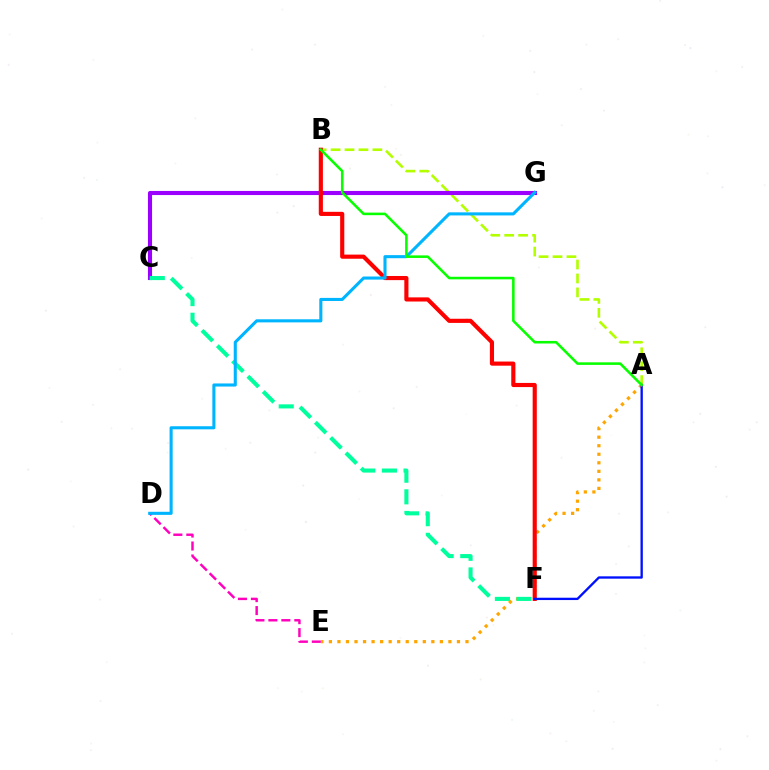{('A', 'B'): [{'color': '#b3ff00', 'line_style': 'dashed', 'thickness': 1.89}, {'color': '#08ff00', 'line_style': 'solid', 'thickness': 1.85}], ('C', 'G'): [{'color': '#9b00ff', 'line_style': 'solid', 'thickness': 2.95}], ('A', 'E'): [{'color': '#ffa500', 'line_style': 'dotted', 'thickness': 2.32}], ('D', 'E'): [{'color': '#ff00bd', 'line_style': 'dashed', 'thickness': 1.76}], ('C', 'F'): [{'color': '#00ff9d', 'line_style': 'dashed', 'thickness': 2.94}], ('B', 'F'): [{'color': '#ff0000', 'line_style': 'solid', 'thickness': 2.98}], ('A', 'F'): [{'color': '#0010ff', 'line_style': 'solid', 'thickness': 1.68}], ('D', 'G'): [{'color': '#00b5ff', 'line_style': 'solid', 'thickness': 2.22}]}